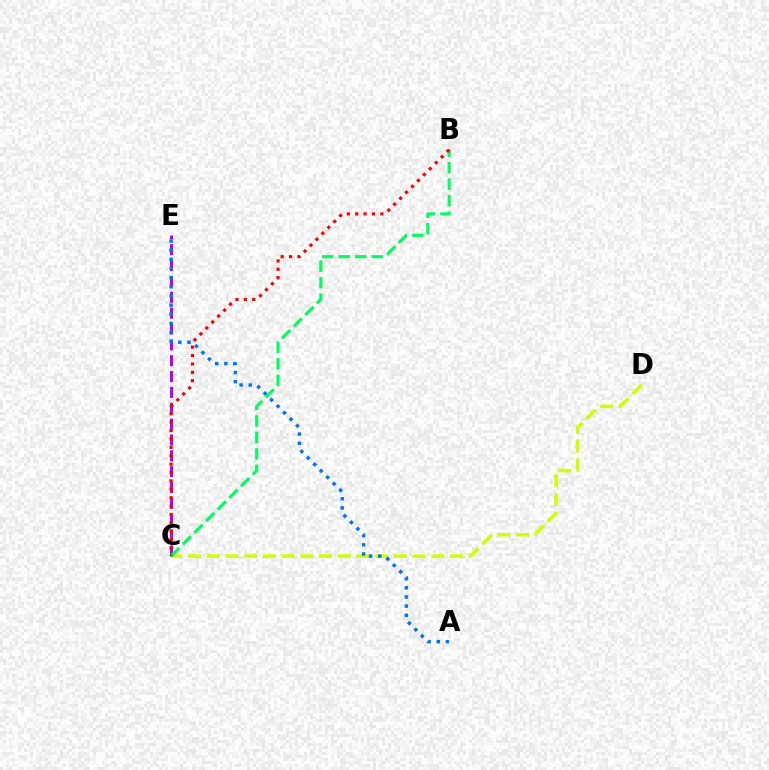{('C', 'E'): [{'color': '#b900ff', 'line_style': 'dashed', 'thickness': 2.15}], ('C', 'D'): [{'color': '#d1ff00', 'line_style': 'dashed', 'thickness': 2.54}], ('A', 'E'): [{'color': '#0074ff', 'line_style': 'dotted', 'thickness': 2.49}], ('B', 'C'): [{'color': '#00ff5c', 'line_style': 'dashed', 'thickness': 2.24}, {'color': '#ff0000', 'line_style': 'dotted', 'thickness': 2.28}]}